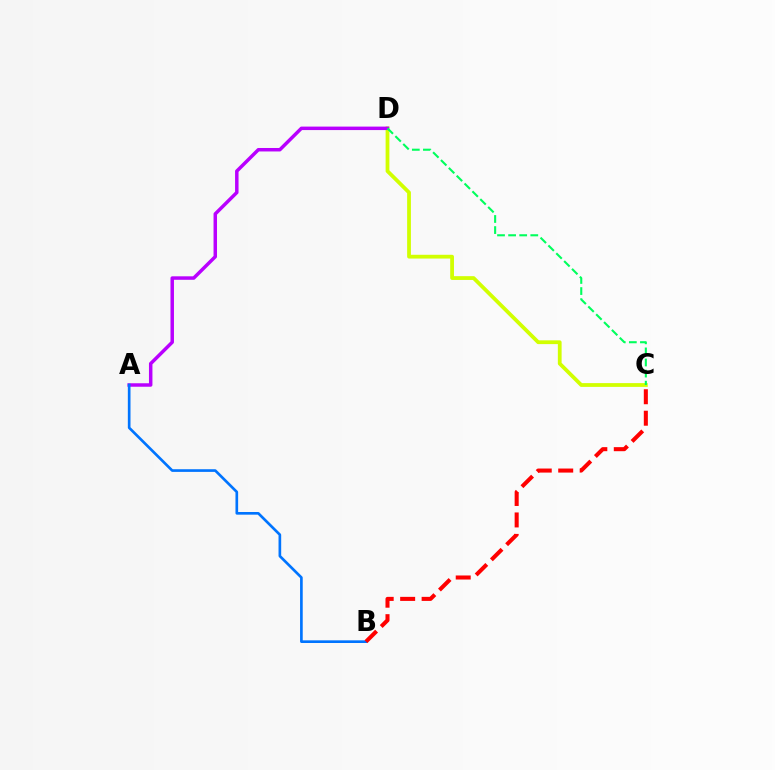{('C', 'D'): [{'color': '#d1ff00', 'line_style': 'solid', 'thickness': 2.72}, {'color': '#00ff5c', 'line_style': 'dashed', 'thickness': 1.51}], ('A', 'D'): [{'color': '#b900ff', 'line_style': 'solid', 'thickness': 2.5}], ('A', 'B'): [{'color': '#0074ff', 'line_style': 'solid', 'thickness': 1.92}], ('B', 'C'): [{'color': '#ff0000', 'line_style': 'dashed', 'thickness': 2.92}]}